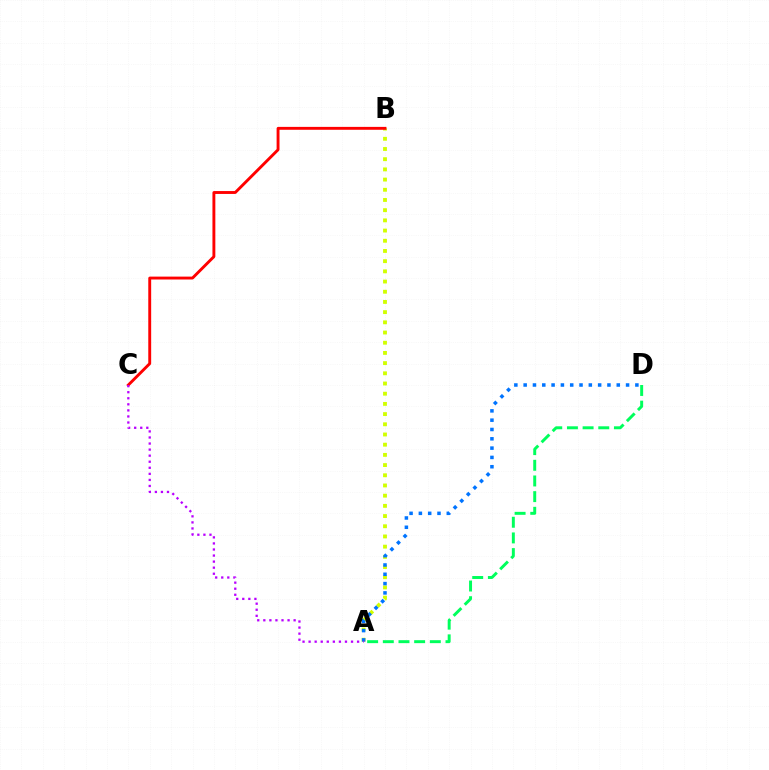{('A', 'B'): [{'color': '#d1ff00', 'line_style': 'dotted', 'thickness': 2.77}], ('A', 'D'): [{'color': '#0074ff', 'line_style': 'dotted', 'thickness': 2.53}, {'color': '#00ff5c', 'line_style': 'dashed', 'thickness': 2.13}], ('B', 'C'): [{'color': '#ff0000', 'line_style': 'solid', 'thickness': 2.08}], ('A', 'C'): [{'color': '#b900ff', 'line_style': 'dotted', 'thickness': 1.65}]}